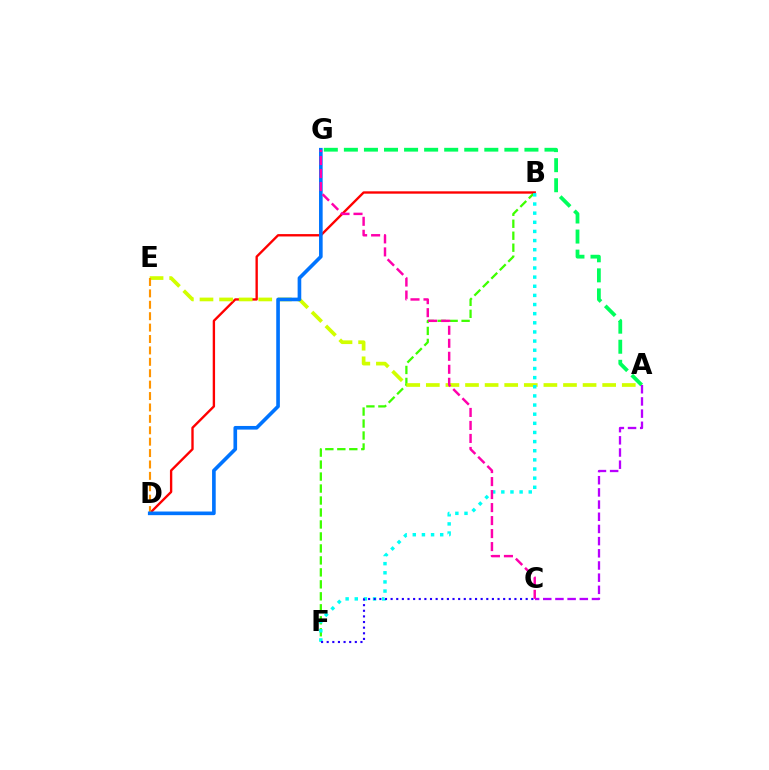{('A', 'G'): [{'color': '#00ff5c', 'line_style': 'dashed', 'thickness': 2.73}], ('B', 'F'): [{'color': '#3dff00', 'line_style': 'dashed', 'thickness': 1.63}, {'color': '#00fff6', 'line_style': 'dotted', 'thickness': 2.48}], ('B', 'D'): [{'color': '#ff0000', 'line_style': 'solid', 'thickness': 1.7}], ('A', 'E'): [{'color': '#d1ff00', 'line_style': 'dashed', 'thickness': 2.66}], ('D', 'E'): [{'color': '#ff9400', 'line_style': 'dashed', 'thickness': 1.55}], ('C', 'F'): [{'color': '#2500ff', 'line_style': 'dotted', 'thickness': 1.53}], ('D', 'G'): [{'color': '#0074ff', 'line_style': 'solid', 'thickness': 2.62}], ('A', 'C'): [{'color': '#b900ff', 'line_style': 'dashed', 'thickness': 1.65}], ('C', 'G'): [{'color': '#ff00ac', 'line_style': 'dashed', 'thickness': 1.77}]}